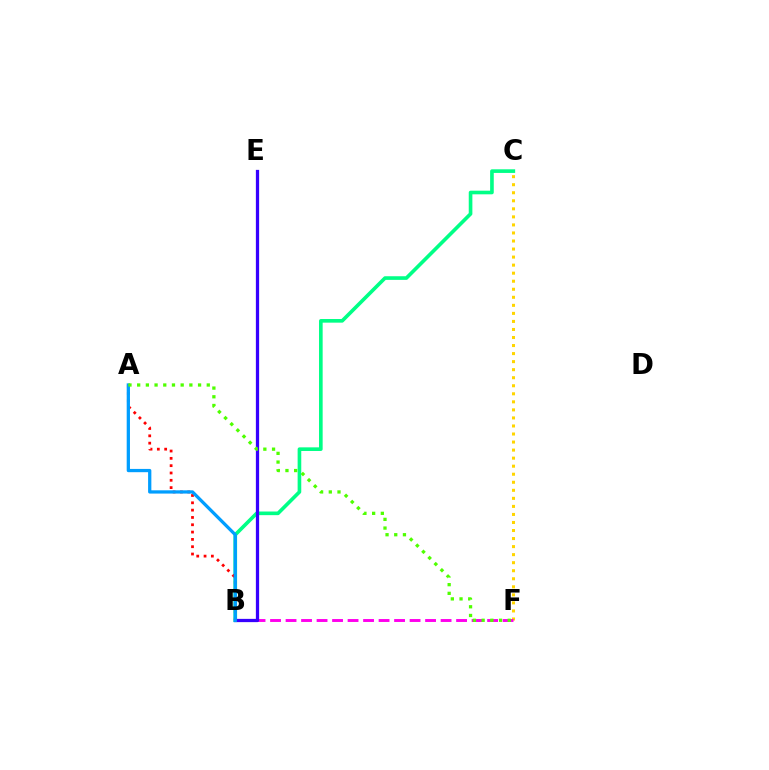{('C', 'F'): [{'color': '#ffd500', 'line_style': 'dotted', 'thickness': 2.19}], ('B', 'F'): [{'color': '#ff00ed', 'line_style': 'dashed', 'thickness': 2.11}], ('B', 'C'): [{'color': '#00ff86', 'line_style': 'solid', 'thickness': 2.62}], ('B', 'E'): [{'color': '#3700ff', 'line_style': 'solid', 'thickness': 2.35}], ('A', 'B'): [{'color': '#ff0000', 'line_style': 'dotted', 'thickness': 1.99}, {'color': '#009eff', 'line_style': 'solid', 'thickness': 2.35}], ('A', 'F'): [{'color': '#4fff00', 'line_style': 'dotted', 'thickness': 2.36}]}